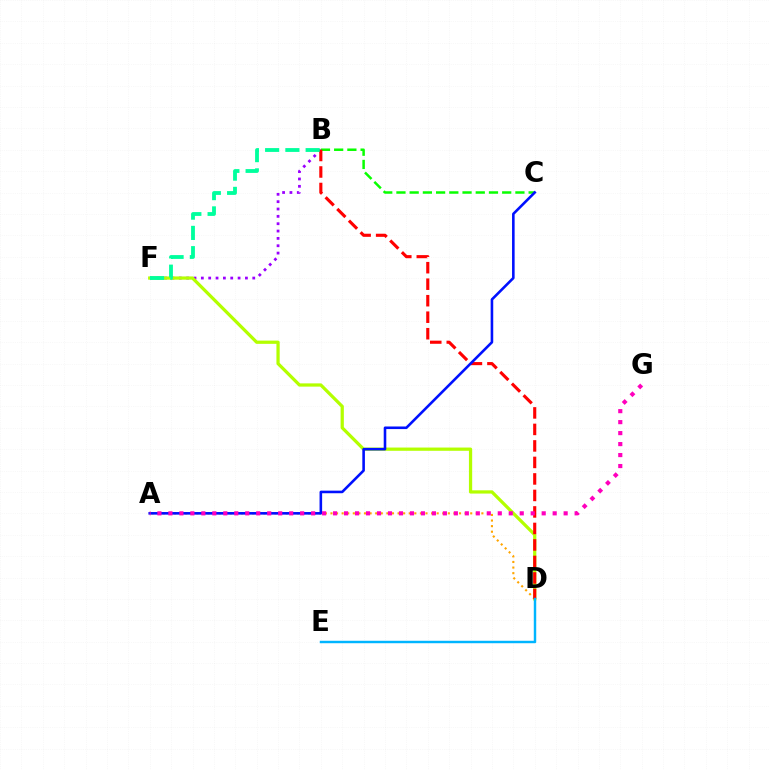{('B', 'F'): [{'color': '#9b00ff', 'line_style': 'dotted', 'thickness': 2.0}, {'color': '#00ff9d', 'line_style': 'dashed', 'thickness': 2.75}], ('B', 'C'): [{'color': '#08ff00', 'line_style': 'dashed', 'thickness': 1.8}], ('D', 'F'): [{'color': '#b3ff00', 'line_style': 'solid', 'thickness': 2.33}], ('A', 'D'): [{'color': '#ffa500', 'line_style': 'dotted', 'thickness': 1.52}], ('B', 'D'): [{'color': '#ff0000', 'line_style': 'dashed', 'thickness': 2.24}], ('A', 'C'): [{'color': '#0010ff', 'line_style': 'solid', 'thickness': 1.86}], ('D', 'E'): [{'color': '#00b5ff', 'line_style': 'solid', 'thickness': 1.76}], ('A', 'G'): [{'color': '#ff00bd', 'line_style': 'dotted', 'thickness': 2.98}]}